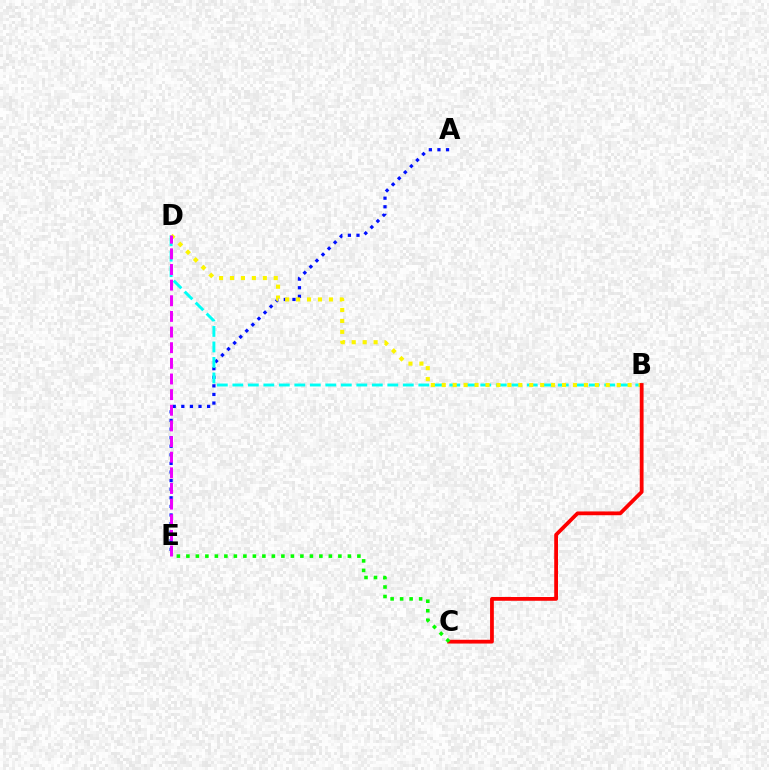{('A', 'E'): [{'color': '#0010ff', 'line_style': 'dotted', 'thickness': 2.34}], ('B', 'D'): [{'color': '#00fff6', 'line_style': 'dashed', 'thickness': 2.11}, {'color': '#fcf500', 'line_style': 'dotted', 'thickness': 2.97}], ('D', 'E'): [{'color': '#ee00ff', 'line_style': 'dashed', 'thickness': 2.12}], ('B', 'C'): [{'color': '#ff0000', 'line_style': 'solid', 'thickness': 2.72}], ('C', 'E'): [{'color': '#08ff00', 'line_style': 'dotted', 'thickness': 2.58}]}